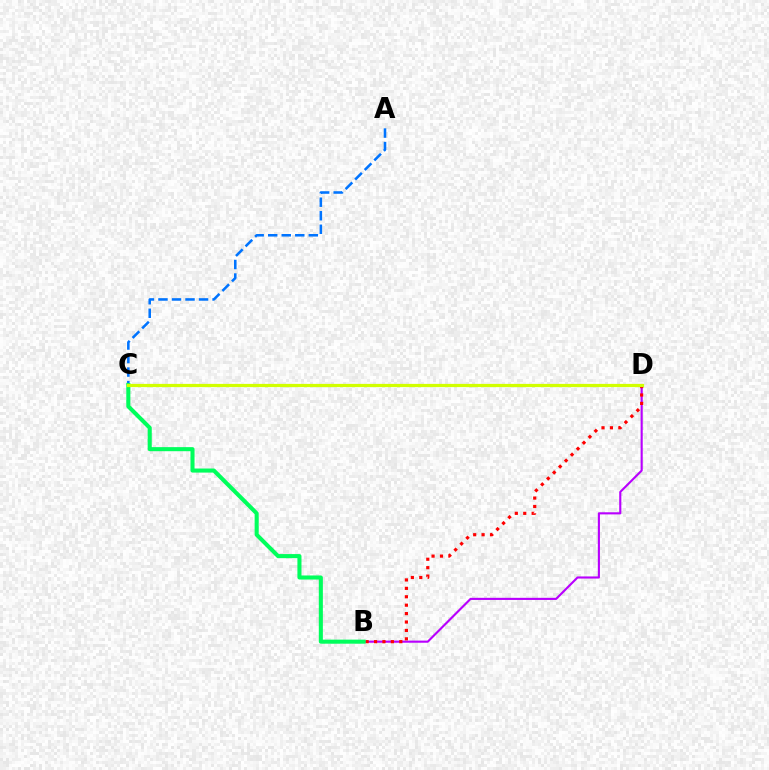{('B', 'D'): [{'color': '#b900ff', 'line_style': 'solid', 'thickness': 1.53}, {'color': '#ff0000', 'line_style': 'dotted', 'thickness': 2.29}], ('A', 'C'): [{'color': '#0074ff', 'line_style': 'dashed', 'thickness': 1.84}], ('B', 'C'): [{'color': '#00ff5c', 'line_style': 'solid', 'thickness': 2.93}], ('C', 'D'): [{'color': '#d1ff00', 'line_style': 'solid', 'thickness': 2.32}]}